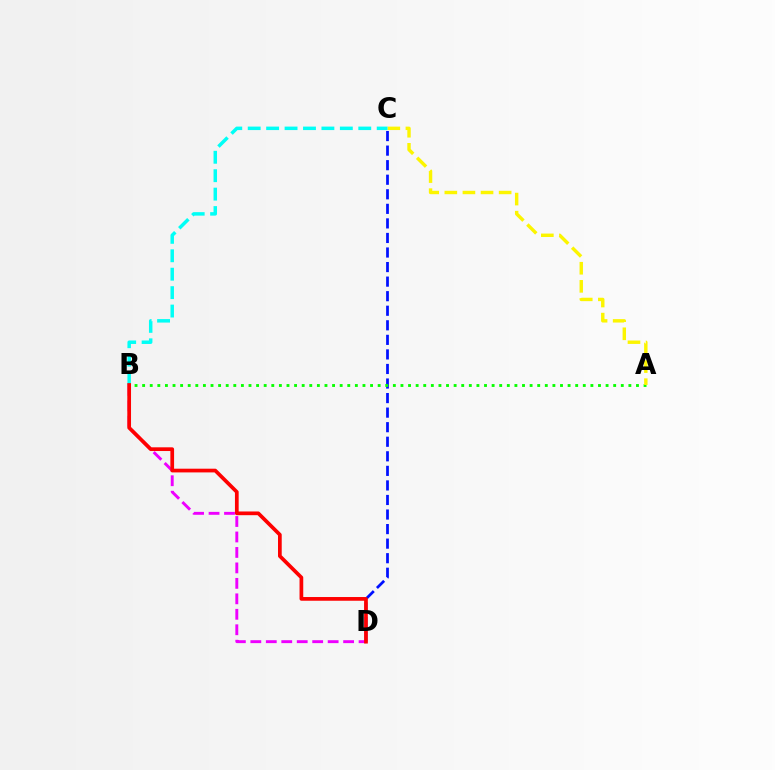{('C', 'D'): [{'color': '#0010ff', 'line_style': 'dashed', 'thickness': 1.98}], ('A', 'B'): [{'color': '#08ff00', 'line_style': 'dotted', 'thickness': 2.06}], ('A', 'C'): [{'color': '#fcf500', 'line_style': 'dashed', 'thickness': 2.46}], ('B', 'D'): [{'color': '#ee00ff', 'line_style': 'dashed', 'thickness': 2.1}, {'color': '#ff0000', 'line_style': 'solid', 'thickness': 2.67}], ('B', 'C'): [{'color': '#00fff6', 'line_style': 'dashed', 'thickness': 2.5}]}